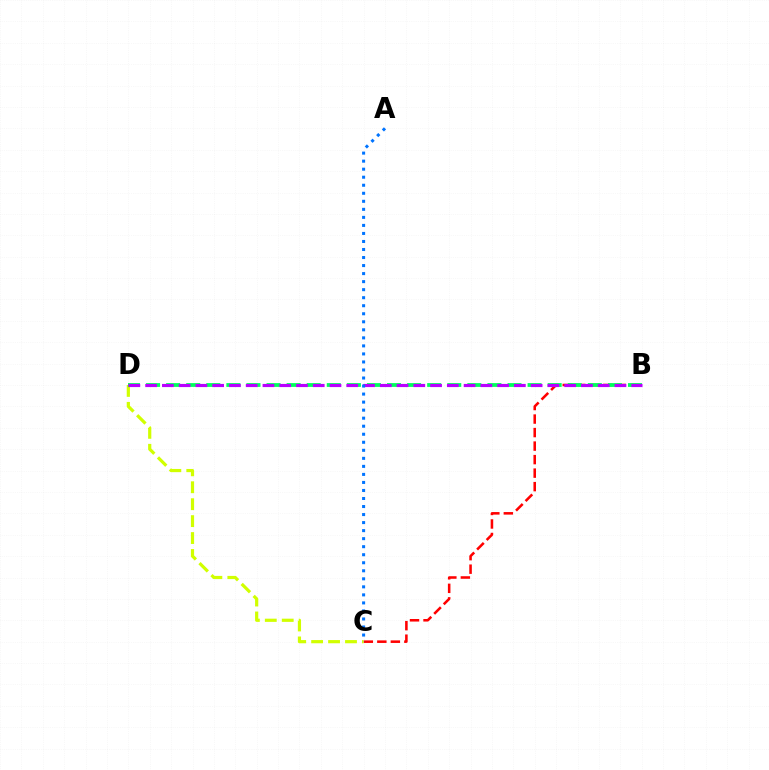{('B', 'C'): [{'color': '#ff0000', 'line_style': 'dashed', 'thickness': 1.84}], ('C', 'D'): [{'color': '#d1ff00', 'line_style': 'dashed', 'thickness': 2.3}], ('B', 'D'): [{'color': '#00ff5c', 'line_style': 'dashed', 'thickness': 2.73}, {'color': '#b900ff', 'line_style': 'dashed', 'thickness': 2.28}], ('A', 'C'): [{'color': '#0074ff', 'line_style': 'dotted', 'thickness': 2.18}]}